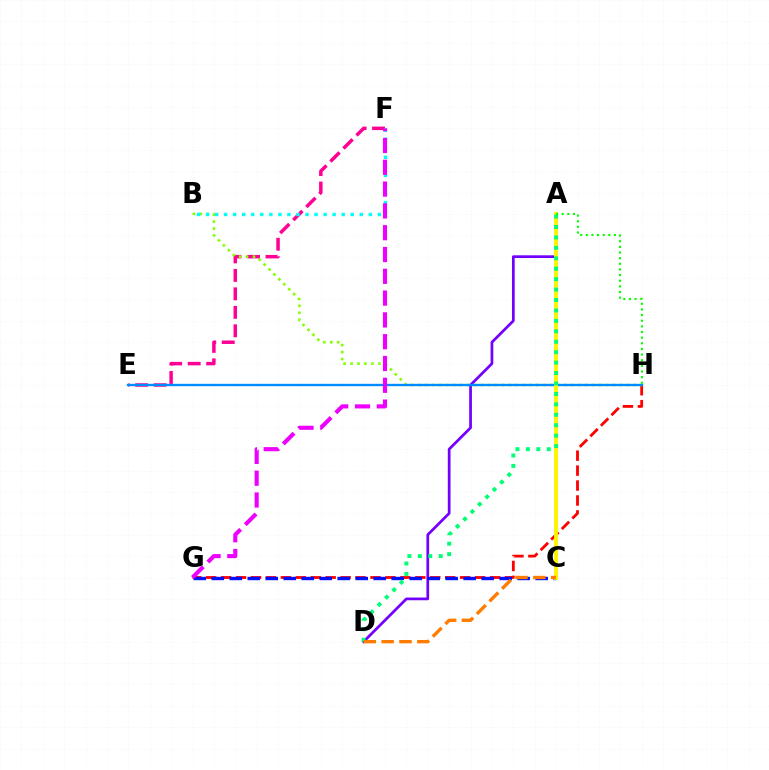{('A', 'D'): [{'color': '#7200ff', 'line_style': 'solid', 'thickness': 1.96}, {'color': '#00ff74', 'line_style': 'dotted', 'thickness': 2.83}], ('G', 'H'): [{'color': '#ff0000', 'line_style': 'dashed', 'thickness': 2.03}], ('E', 'F'): [{'color': '#ff0094', 'line_style': 'dashed', 'thickness': 2.51}], ('C', 'G'): [{'color': '#0010ff', 'line_style': 'dashed', 'thickness': 2.44}], ('B', 'H'): [{'color': '#84ff00', 'line_style': 'dotted', 'thickness': 1.89}], ('E', 'H'): [{'color': '#008cff', 'line_style': 'solid', 'thickness': 1.7}], ('A', 'C'): [{'color': '#fcf500', 'line_style': 'solid', 'thickness': 2.82}], ('B', 'F'): [{'color': '#00fff6', 'line_style': 'dotted', 'thickness': 2.46}], ('C', 'D'): [{'color': '#ff7c00', 'line_style': 'dashed', 'thickness': 2.42}], ('F', 'G'): [{'color': '#ee00ff', 'line_style': 'dashed', 'thickness': 2.96}], ('A', 'H'): [{'color': '#08ff00', 'line_style': 'dotted', 'thickness': 1.53}]}